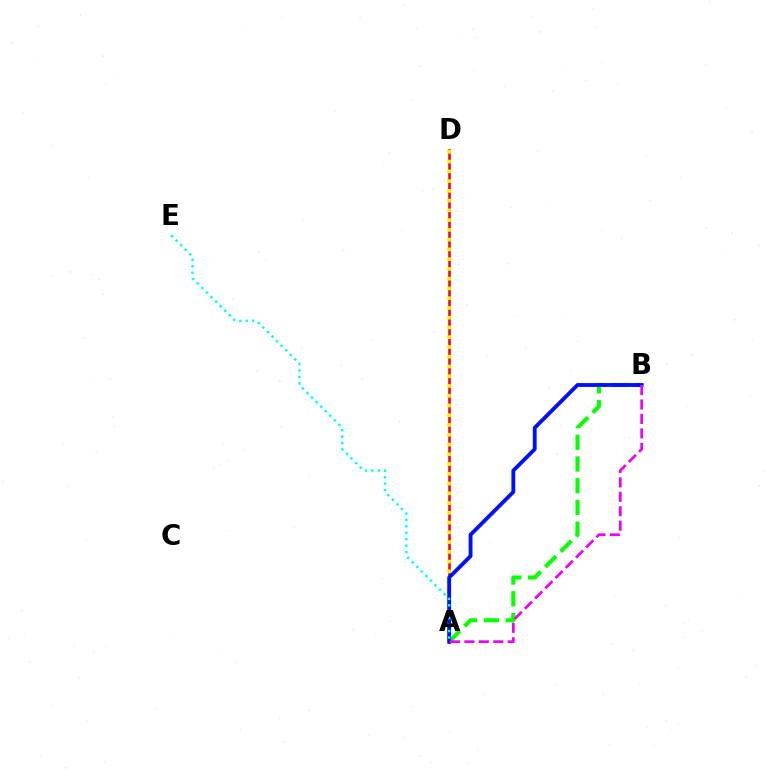{('A', 'D'): [{'color': '#ff0000', 'line_style': 'solid', 'thickness': 1.84}, {'color': '#fcf500', 'line_style': 'dotted', 'thickness': 2.65}], ('A', 'B'): [{'color': '#08ff00', 'line_style': 'dashed', 'thickness': 2.95}, {'color': '#0010ff', 'line_style': 'solid', 'thickness': 2.77}, {'color': '#ee00ff', 'line_style': 'dashed', 'thickness': 1.96}], ('A', 'E'): [{'color': '#00fff6', 'line_style': 'dotted', 'thickness': 1.75}]}